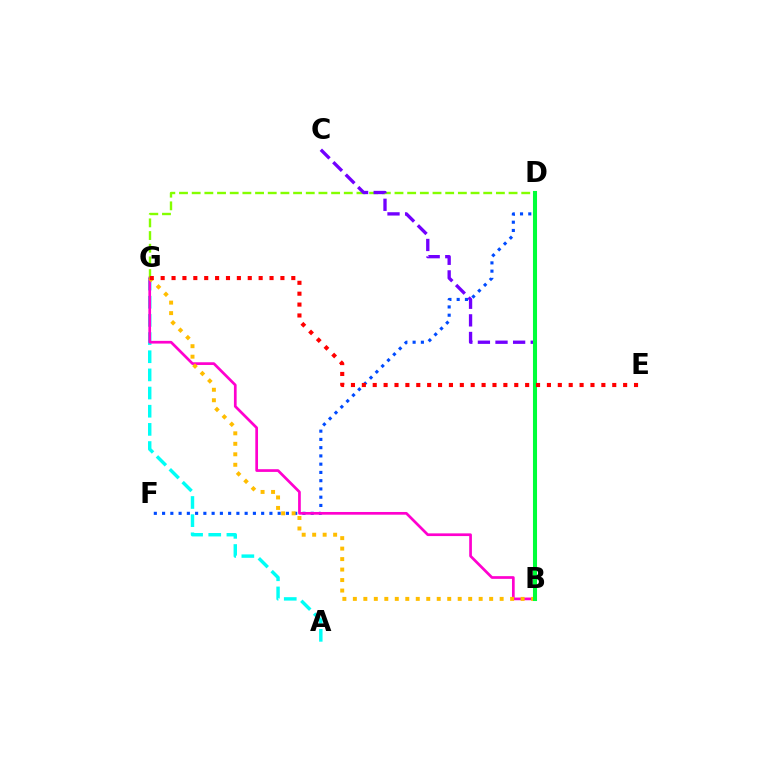{('A', 'G'): [{'color': '#00fff6', 'line_style': 'dashed', 'thickness': 2.47}], ('D', 'F'): [{'color': '#004bff', 'line_style': 'dotted', 'thickness': 2.24}], ('B', 'G'): [{'color': '#ff00cf', 'line_style': 'solid', 'thickness': 1.95}, {'color': '#ffbd00', 'line_style': 'dotted', 'thickness': 2.85}], ('D', 'G'): [{'color': '#84ff00', 'line_style': 'dashed', 'thickness': 1.72}], ('B', 'C'): [{'color': '#7200ff', 'line_style': 'dashed', 'thickness': 2.39}], ('B', 'D'): [{'color': '#00ff39', 'line_style': 'solid', 'thickness': 2.93}], ('E', 'G'): [{'color': '#ff0000', 'line_style': 'dotted', 'thickness': 2.96}]}